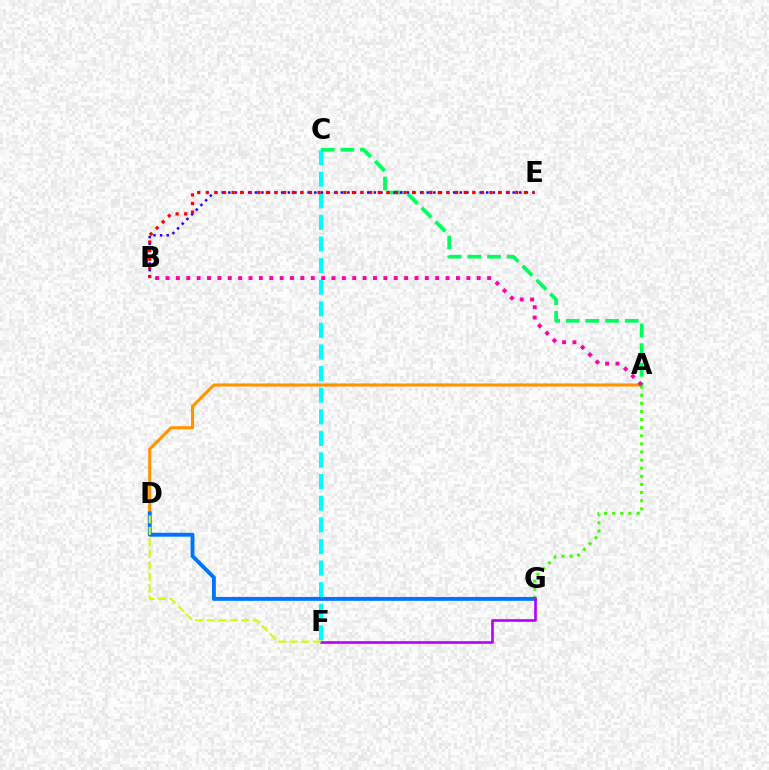{('C', 'F'): [{'color': '#00fff6', 'line_style': 'dashed', 'thickness': 2.94}], ('A', 'D'): [{'color': '#ff9400', 'line_style': 'solid', 'thickness': 2.24}], ('A', 'C'): [{'color': '#00ff5c', 'line_style': 'dashed', 'thickness': 2.67}], ('A', 'G'): [{'color': '#3dff00', 'line_style': 'dotted', 'thickness': 2.21}], ('B', 'E'): [{'color': '#2500ff', 'line_style': 'dotted', 'thickness': 1.8}, {'color': '#ff0000', 'line_style': 'dotted', 'thickness': 2.34}], ('D', 'G'): [{'color': '#0074ff', 'line_style': 'solid', 'thickness': 2.79}], ('A', 'B'): [{'color': '#ff00ac', 'line_style': 'dotted', 'thickness': 2.82}], ('F', 'G'): [{'color': '#b900ff', 'line_style': 'solid', 'thickness': 1.9}], ('D', 'F'): [{'color': '#d1ff00', 'line_style': 'dashed', 'thickness': 1.56}]}